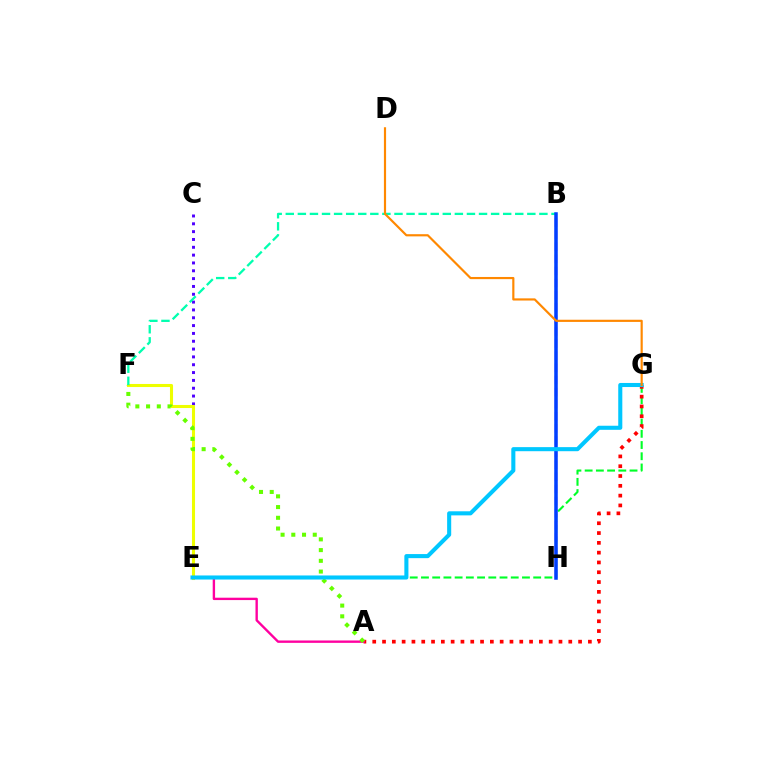{('C', 'E'): [{'color': '#4f00ff', 'line_style': 'dotted', 'thickness': 2.13}], ('E', 'G'): [{'color': '#00ff27', 'line_style': 'dashed', 'thickness': 1.52}, {'color': '#00c7ff', 'line_style': 'solid', 'thickness': 2.93}], ('E', 'F'): [{'color': '#eeff00', 'line_style': 'solid', 'thickness': 2.21}], ('B', 'H'): [{'color': '#d600ff', 'line_style': 'dashed', 'thickness': 1.65}, {'color': '#003fff', 'line_style': 'solid', 'thickness': 2.53}], ('A', 'G'): [{'color': '#ff0000', 'line_style': 'dotted', 'thickness': 2.66}], ('B', 'F'): [{'color': '#00ffaf', 'line_style': 'dashed', 'thickness': 1.64}], ('A', 'E'): [{'color': '#ff00a0', 'line_style': 'solid', 'thickness': 1.71}], ('A', 'F'): [{'color': '#66ff00', 'line_style': 'dotted', 'thickness': 2.91}], ('D', 'G'): [{'color': '#ff8800', 'line_style': 'solid', 'thickness': 1.56}]}